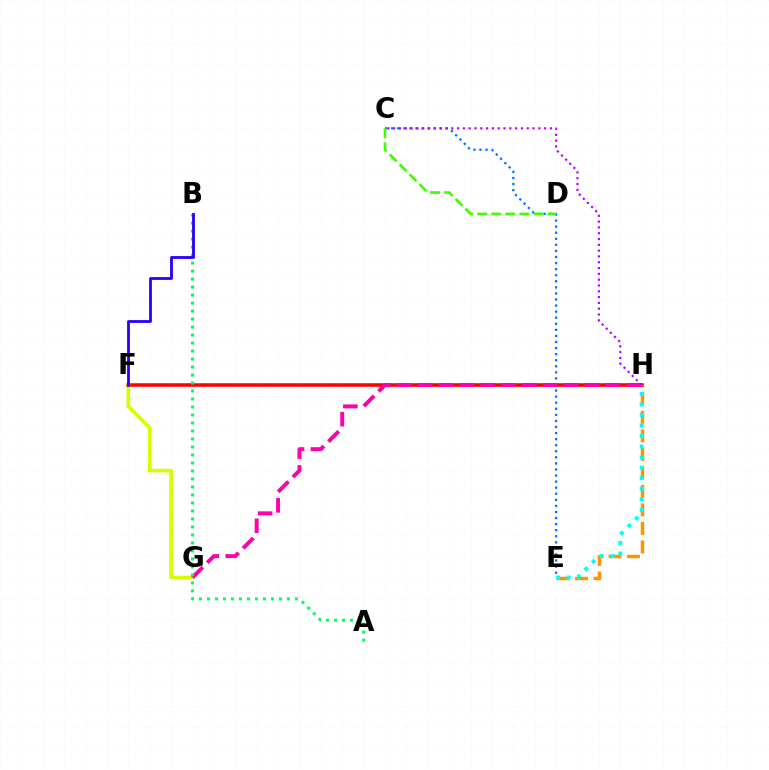{('E', 'H'): [{'color': '#ff9400', 'line_style': 'dashed', 'thickness': 2.52}, {'color': '#00fff6', 'line_style': 'dotted', 'thickness': 2.86}], ('F', 'H'): [{'color': '#ff0000', 'line_style': 'solid', 'thickness': 2.55}], ('F', 'G'): [{'color': '#d1ff00', 'line_style': 'solid', 'thickness': 2.6}], ('C', 'E'): [{'color': '#0074ff', 'line_style': 'dotted', 'thickness': 1.65}], ('G', 'H'): [{'color': '#ff00ac', 'line_style': 'dashed', 'thickness': 2.84}], ('A', 'B'): [{'color': '#00ff5c', 'line_style': 'dotted', 'thickness': 2.17}], ('C', 'H'): [{'color': '#b900ff', 'line_style': 'dotted', 'thickness': 1.58}], ('B', 'F'): [{'color': '#2500ff', 'line_style': 'solid', 'thickness': 2.02}], ('C', 'D'): [{'color': '#3dff00', 'line_style': 'dashed', 'thickness': 1.91}]}